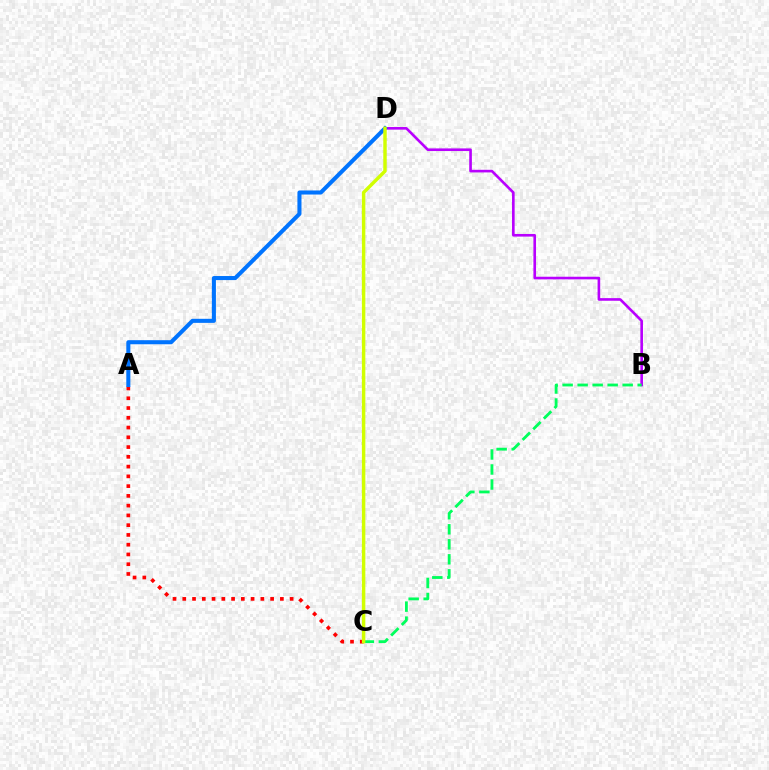{('B', 'D'): [{'color': '#b900ff', 'line_style': 'solid', 'thickness': 1.89}], ('B', 'C'): [{'color': '#00ff5c', 'line_style': 'dashed', 'thickness': 2.04}], ('A', 'C'): [{'color': '#ff0000', 'line_style': 'dotted', 'thickness': 2.65}], ('A', 'D'): [{'color': '#0074ff', 'line_style': 'solid', 'thickness': 2.92}], ('C', 'D'): [{'color': '#d1ff00', 'line_style': 'solid', 'thickness': 2.48}]}